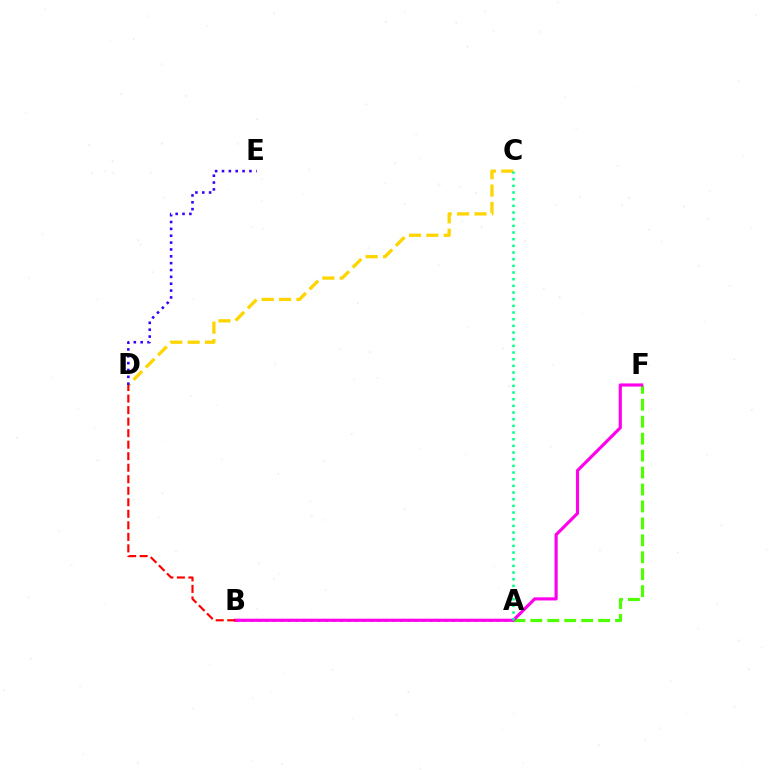{('C', 'D'): [{'color': '#ffd500', 'line_style': 'dashed', 'thickness': 2.36}], ('A', 'F'): [{'color': '#4fff00', 'line_style': 'dashed', 'thickness': 2.3}], ('A', 'B'): [{'color': '#009eff', 'line_style': 'dotted', 'thickness': 2.03}], ('D', 'E'): [{'color': '#3700ff', 'line_style': 'dotted', 'thickness': 1.86}], ('B', 'F'): [{'color': '#ff00ed', 'line_style': 'solid', 'thickness': 2.26}], ('A', 'C'): [{'color': '#00ff86', 'line_style': 'dotted', 'thickness': 1.81}], ('B', 'D'): [{'color': '#ff0000', 'line_style': 'dashed', 'thickness': 1.57}]}